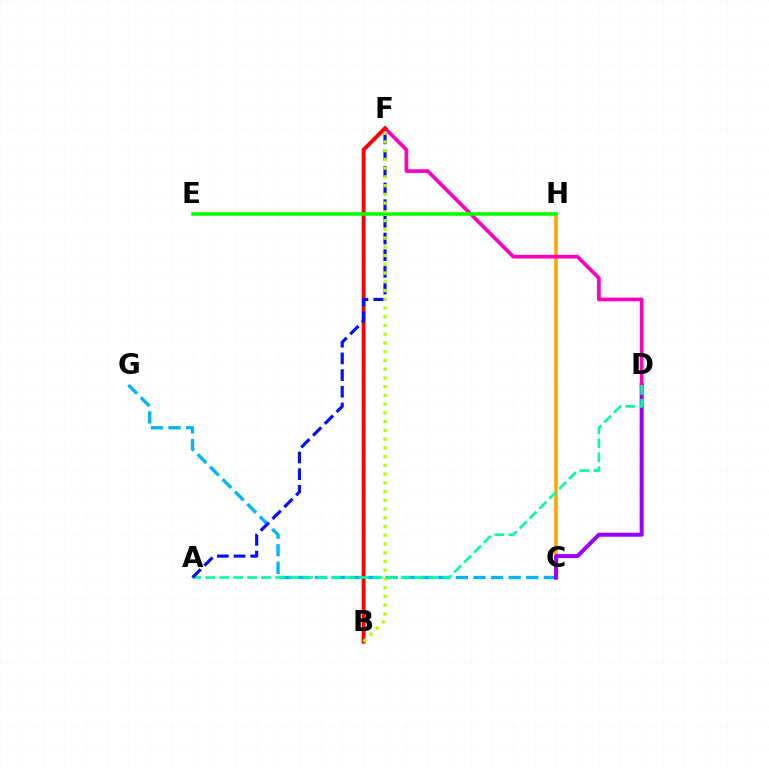{('C', 'H'): [{'color': '#ffa500', 'line_style': 'solid', 'thickness': 2.53}], ('C', 'G'): [{'color': '#00b5ff', 'line_style': 'dashed', 'thickness': 2.39}], ('C', 'D'): [{'color': '#9b00ff', 'line_style': 'solid', 'thickness': 2.88}], ('D', 'F'): [{'color': '#ff00bd', 'line_style': 'solid', 'thickness': 2.65}], ('B', 'F'): [{'color': '#ff0000', 'line_style': 'solid', 'thickness': 2.82}, {'color': '#b3ff00', 'line_style': 'dotted', 'thickness': 2.37}], ('A', 'D'): [{'color': '#00ff9d', 'line_style': 'dashed', 'thickness': 1.89}], ('E', 'H'): [{'color': '#08ff00', 'line_style': 'solid', 'thickness': 2.56}], ('A', 'F'): [{'color': '#0010ff', 'line_style': 'dashed', 'thickness': 2.27}]}